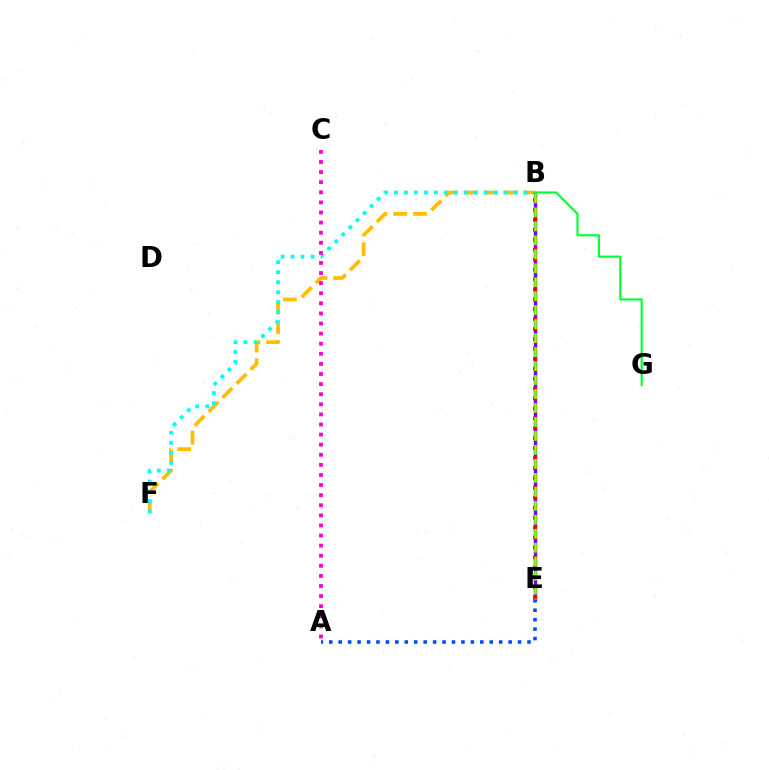{('B', 'F'): [{'color': '#ffbd00', 'line_style': 'dashed', 'thickness': 2.69}, {'color': '#00fff6', 'line_style': 'dotted', 'thickness': 2.72}], ('B', 'E'): [{'color': '#7200ff', 'line_style': 'solid', 'thickness': 2.46}, {'color': '#ff0000', 'line_style': 'dotted', 'thickness': 2.7}, {'color': '#84ff00', 'line_style': 'dashed', 'thickness': 1.9}], ('A', 'E'): [{'color': '#004bff', 'line_style': 'dotted', 'thickness': 2.57}], ('B', 'G'): [{'color': '#00ff39', 'line_style': 'solid', 'thickness': 1.57}], ('A', 'C'): [{'color': '#ff00cf', 'line_style': 'dotted', 'thickness': 2.74}]}